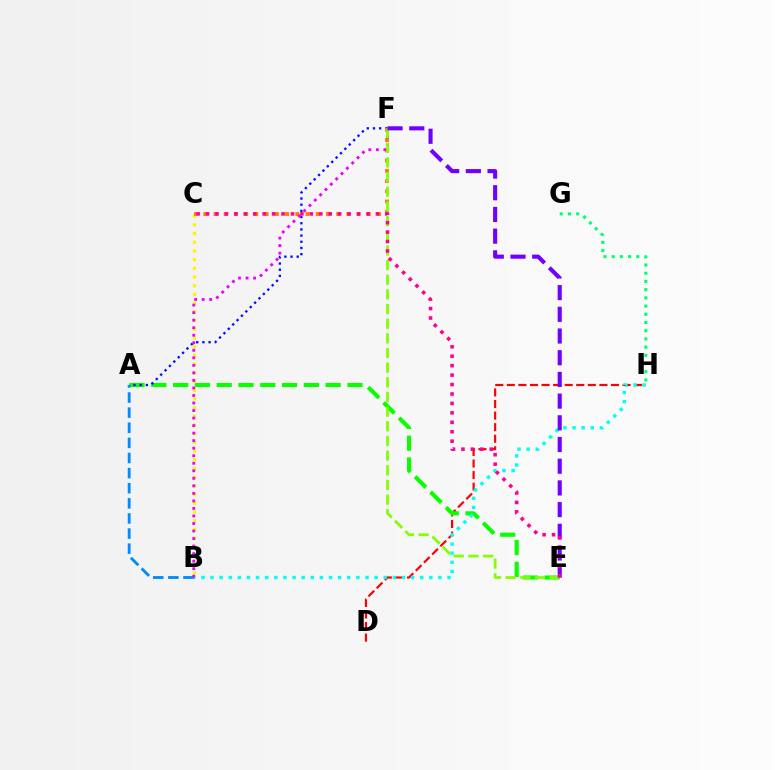{('D', 'H'): [{'color': '#ff0000', 'line_style': 'dashed', 'thickness': 1.57}], ('A', 'E'): [{'color': '#08ff00', 'line_style': 'dashed', 'thickness': 2.96}], ('A', 'F'): [{'color': '#0010ff', 'line_style': 'dotted', 'thickness': 1.68}], ('B', 'H'): [{'color': '#00fff6', 'line_style': 'dotted', 'thickness': 2.48}], ('B', 'C'): [{'color': '#fcf500', 'line_style': 'dotted', 'thickness': 2.36}], ('A', 'B'): [{'color': '#008cff', 'line_style': 'dashed', 'thickness': 2.05}], ('C', 'F'): [{'color': '#ff7c00', 'line_style': 'dotted', 'thickness': 2.78}], ('B', 'F'): [{'color': '#ee00ff', 'line_style': 'dotted', 'thickness': 2.05}], ('E', 'F'): [{'color': '#84ff00', 'line_style': 'dashed', 'thickness': 1.99}, {'color': '#7200ff', 'line_style': 'dashed', 'thickness': 2.95}], ('G', 'H'): [{'color': '#00ff74', 'line_style': 'dotted', 'thickness': 2.23}], ('C', 'E'): [{'color': '#ff0094', 'line_style': 'dotted', 'thickness': 2.56}]}